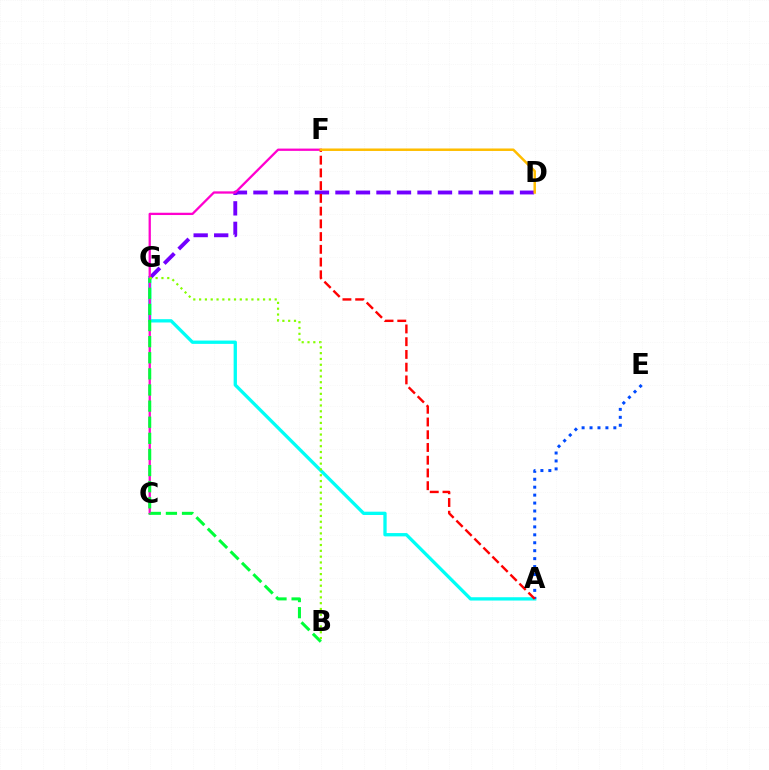{('A', 'G'): [{'color': '#00fff6', 'line_style': 'solid', 'thickness': 2.38}], ('D', 'G'): [{'color': '#7200ff', 'line_style': 'dashed', 'thickness': 2.79}], ('C', 'F'): [{'color': '#ff00cf', 'line_style': 'solid', 'thickness': 1.65}], ('A', 'E'): [{'color': '#004bff', 'line_style': 'dotted', 'thickness': 2.16}], ('B', 'G'): [{'color': '#00ff39', 'line_style': 'dashed', 'thickness': 2.19}, {'color': '#84ff00', 'line_style': 'dotted', 'thickness': 1.58}], ('A', 'F'): [{'color': '#ff0000', 'line_style': 'dashed', 'thickness': 1.73}], ('D', 'F'): [{'color': '#ffbd00', 'line_style': 'solid', 'thickness': 1.79}]}